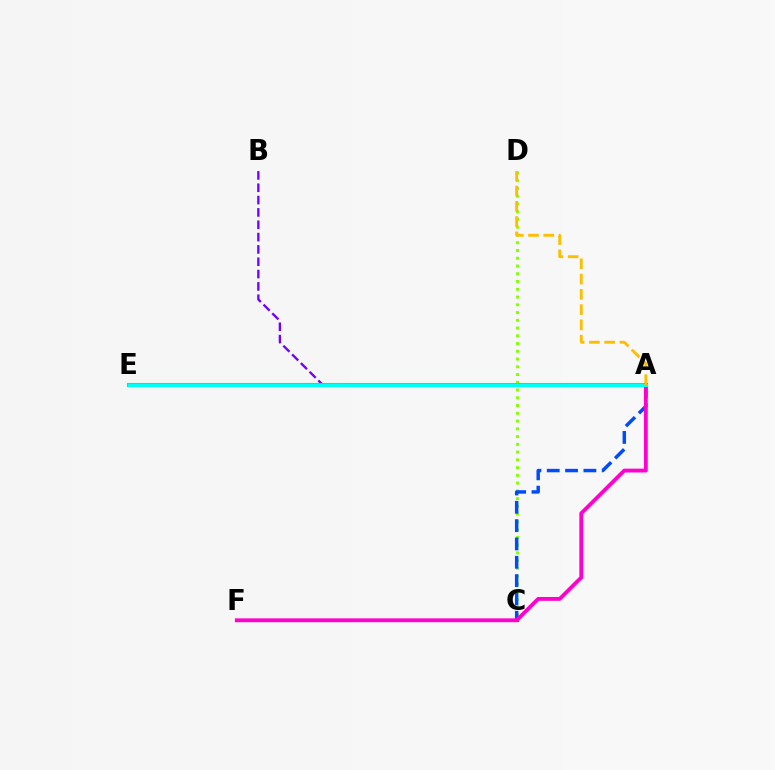{('C', 'D'): [{'color': '#84ff00', 'line_style': 'dotted', 'thickness': 2.11}], ('A', 'C'): [{'color': '#004bff', 'line_style': 'dashed', 'thickness': 2.49}], ('C', 'F'): [{'color': '#ff0000', 'line_style': 'solid', 'thickness': 2.19}], ('A', 'B'): [{'color': '#7200ff', 'line_style': 'dashed', 'thickness': 1.68}], ('A', 'E'): [{'color': '#00ff39', 'line_style': 'solid', 'thickness': 2.96}, {'color': '#00fff6', 'line_style': 'solid', 'thickness': 2.32}], ('A', 'F'): [{'color': '#ff00cf', 'line_style': 'solid', 'thickness': 2.76}], ('A', 'D'): [{'color': '#ffbd00', 'line_style': 'dashed', 'thickness': 2.07}]}